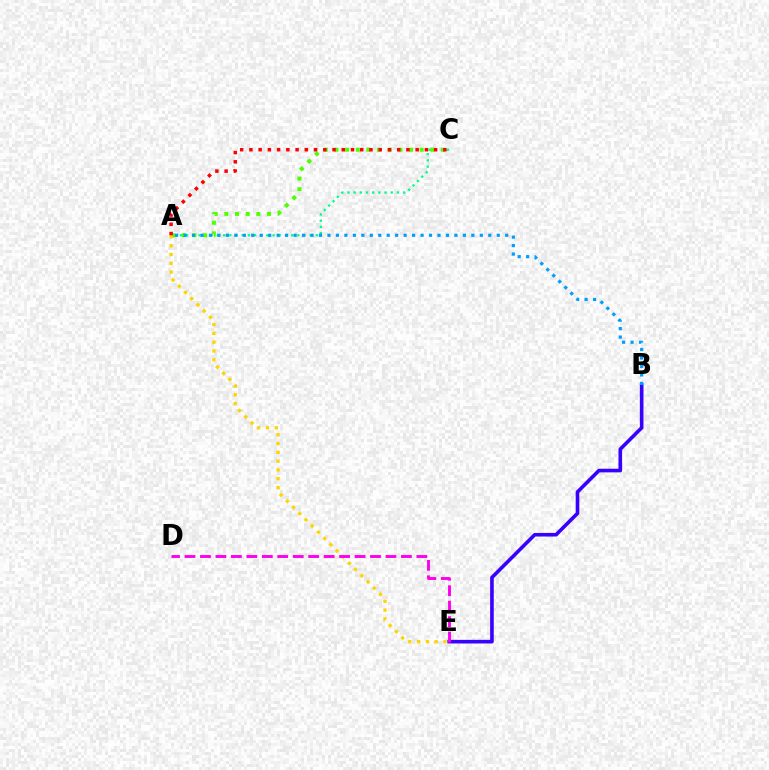{('A', 'C'): [{'color': '#00ff86', 'line_style': 'dotted', 'thickness': 1.68}, {'color': '#4fff00', 'line_style': 'dotted', 'thickness': 2.9}, {'color': '#ff0000', 'line_style': 'dotted', 'thickness': 2.51}], ('B', 'E'): [{'color': '#3700ff', 'line_style': 'solid', 'thickness': 2.6}], ('A', 'E'): [{'color': '#ffd500', 'line_style': 'dotted', 'thickness': 2.39}], ('D', 'E'): [{'color': '#ff00ed', 'line_style': 'dashed', 'thickness': 2.1}], ('A', 'B'): [{'color': '#009eff', 'line_style': 'dotted', 'thickness': 2.3}]}